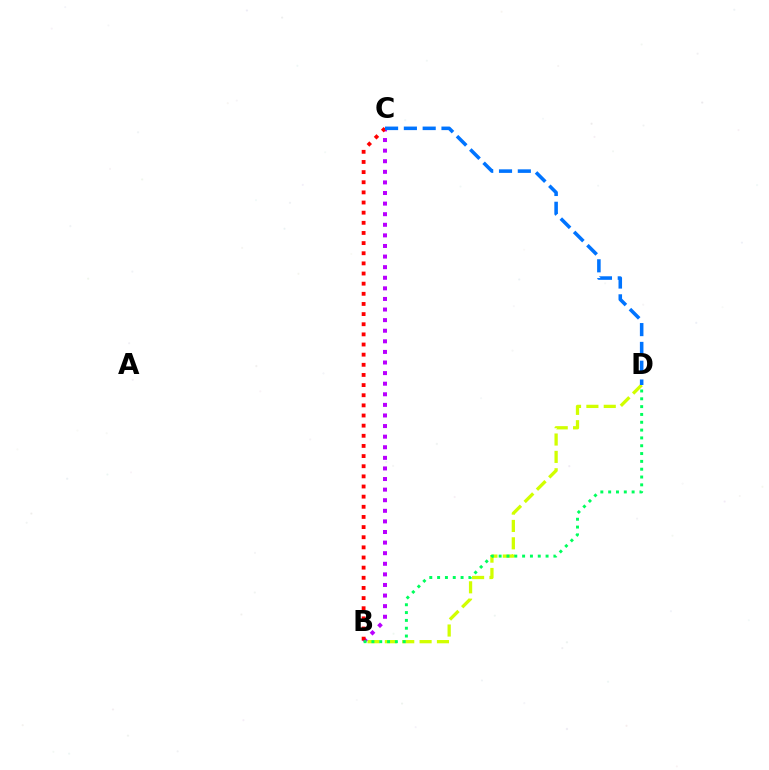{('B', 'D'): [{'color': '#d1ff00', 'line_style': 'dashed', 'thickness': 2.36}, {'color': '#00ff5c', 'line_style': 'dotted', 'thickness': 2.13}], ('B', 'C'): [{'color': '#b900ff', 'line_style': 'dotted', 'thickness': 2.88}, {'color': '#ff0000', 'line_style': 'dotted', 'thickness': 2.76}], ('C', 'D'): [{'color': '#0074ff', 'line_style': 'dashed', 'thickness': 2.56}]}